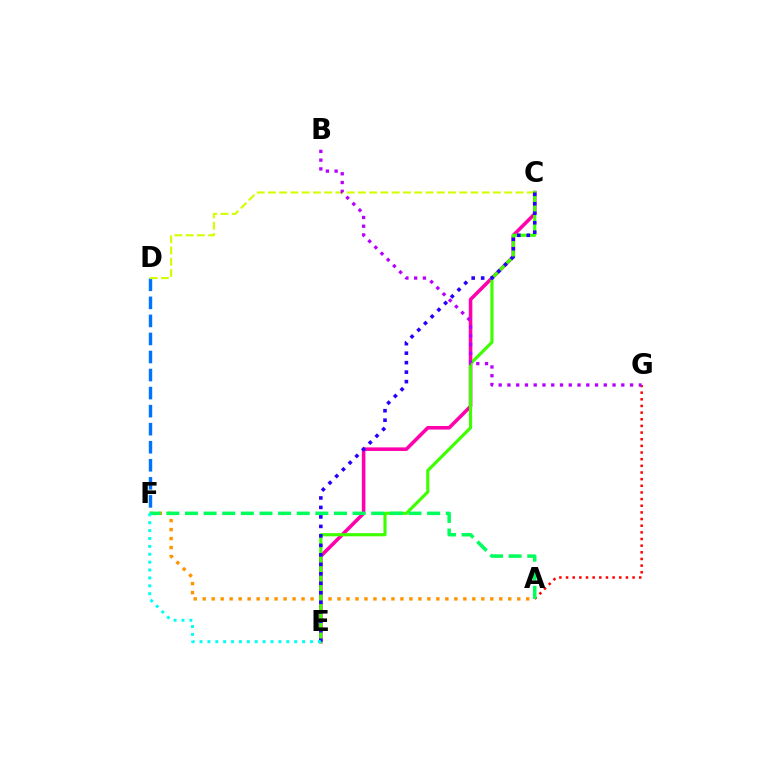{('D', 'F'): [{'color': '#0074ff', 'line_style': 'dashed', 'thickness': 2.45}], ('C', 'E'): [{'color': '#ff00ac', 'line_style': 'solid', 'thickness': 2.57}, {'color': '#3dff00', 'line_style': 'solid', 'thickness': 2.26}, {'color': '#2500ff', 'line_style': 'dotted', 'thickness': 2.58}], ('A', 'G'): [{'color': '#ff0000', 'line_style': 'dotted', 'thickness': 1.81}], ('C', 'D'): [{'color': '#d1ff00', 'line_style': 'dashed', 'thickness': 1.53}], ('A', 'F'): [{'color': '#ff9400', 'line_style': 'dotted', 'thickness': 2.44}, {'color': '#00ff5c', 'line_style': 'dashed', 'thickness': 2.53}], ('B', 'G'): [{'color': '#b900ff', 'line_style': 'dotted', 'thickness': 2.38}], ('E', 'F'): [{'color': '#00fff6', 'line_style': 'dotted', 'thickness': 2.14}]}